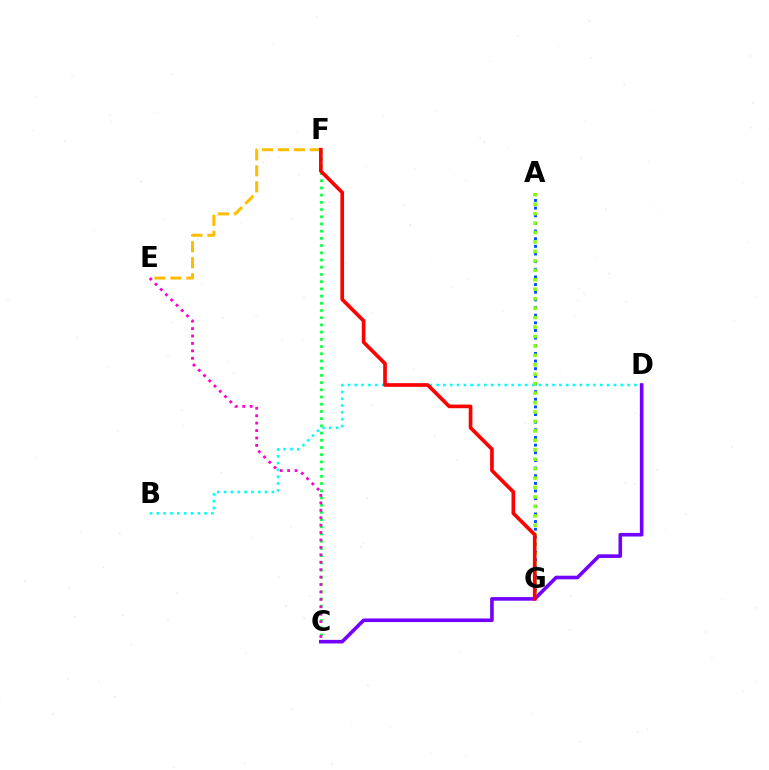{('B', 'D'): [{'color': '#00fff6', 'line_style': 'dotted', 'thickness': 1.85}], ('E', 'F'): [{'color': '#ffbd00', 'line_style': 'dashed', 'thickness': 2.17}], ('A', 'G'): [{'color': '#004bff', 'line_style': 'dotted', 'thickness': 2.08}, {'color': '#84ff00', 'line_style': 'dotted', 'thickness': 2.57}], ('C', 'F'): [{'color': '#00ff39', 'line_style': 'dotted', 'thickness': 1.96}], ('C', 'D'): [{'color': '#7200ff', 'line_style': 'solid', 'thickness': 2.6}], ('F', 'G'): [{'color': '#ff0000', 'line_style': 'solid', 'thickness': 2.64}], ('C', 'E'): [{'color': '#ff00cf', 'line_style': 'dotted', 'thickness': 2.02}]}